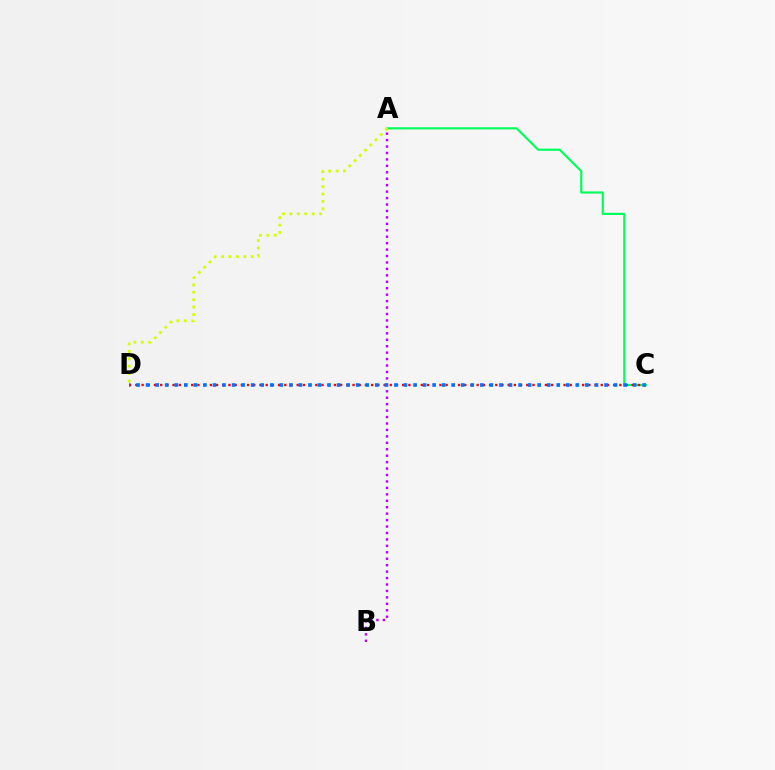{('A', 'B'): [{'color': '#b900ff', 'line_style': 'dotted', 'thickness': 1.75}], ('A', 'C'): [{'color': '#00ff5c', 'line_style': 'solid', 'thickness': 1.58}], ('C', 'D'): [{'color': '#ff0000', 'line_style': 'dotted', 'thickness': 1.69}, {'color': '#0074ff', 'line_style': 'dotted', 'thickness': 2.59}], ('A', 'D'): [{'color': '#d1ff00', 'line_style': 'dotted', 'thickness': 2.01}]}